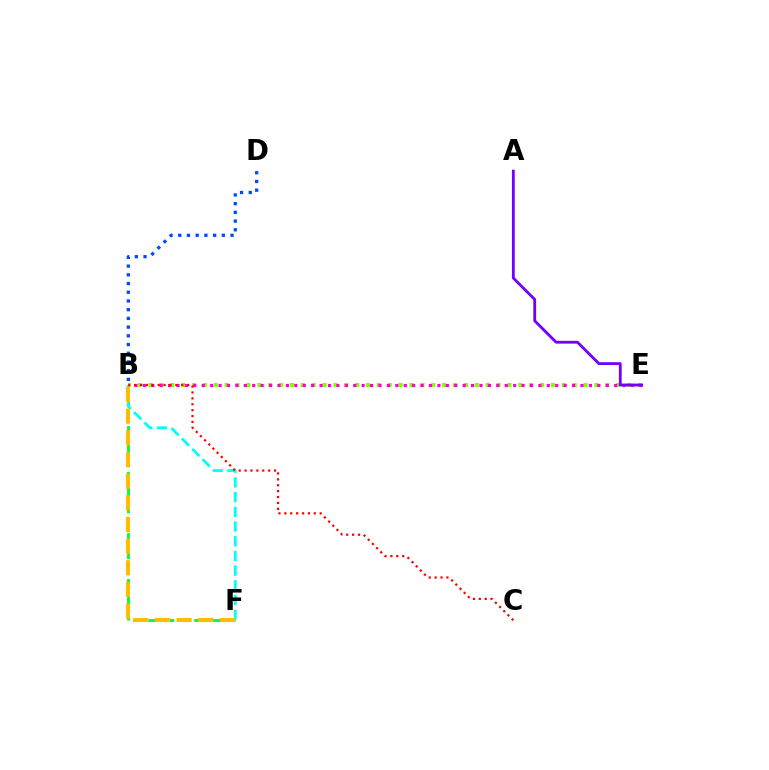{('B', 'F'): [{'color': '#00ff39', 'line_style': 'dashed', 'thickness': 2.08}, {'color': '#00fff6', 'line_style': 'dashed', 'thickness': 2.0}, {'color': '#ffbd00', 'line_style': 'dashed', 'thickness': 2.94}], ('B', 'E'): [{'color': '#84ff00', 'line_style': 'dotted', 'thickness': 2.96}, {'color': '#ff00cf', 'line_style': 'dotted', 'thickness': 2.29}], ('A', 'E'): [{'color': '#7200ff', 'line_style': 'solid', 'thickness': 2.03}], ('B', 'D'): [{'color': '#004bff', 'line_style': 'dotted', 'thickness': 2.37}], ('B', 'C'): [{'color': '#ff0000', 'line_style': 'dotted', 'thickness': 1.6}]}